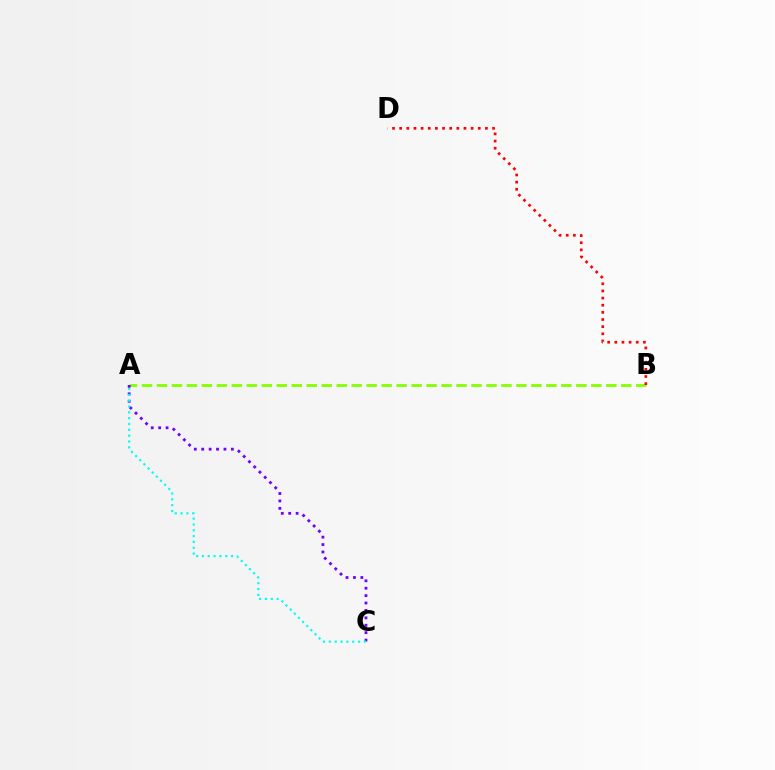{('A', 'B'): [{'color': '#84ff00', 'line_style': 'dashed', 'thickness': 2.03}], ('A', 'C'): [{'color': '#7200ff', 'line_style': 'dotted', 'thickness': 2.01}, {'color': '#00fff6', 'line_style': 'dotted', 'thickness': 1.58}], ('B', 'D'): [{'color': '#ff0000', 'line_style': 'dotted', 'thickness': 1.94}]}